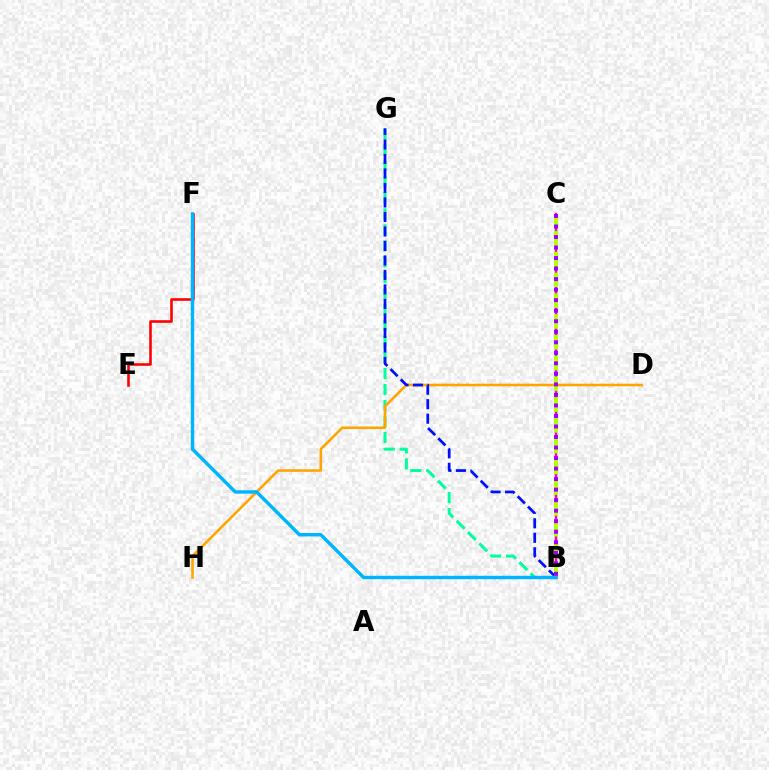{('B', 'C'): [{'color': '#08ff00', 'line_style': 'dashed', 'thickness': 1.72}, {'color': '#ff00bd', 'line_style': 'solid', 'thickness': 1.7}, {'color': '#b3ff00', 'line_style': 'dashed', 'thickness': 2.82}, {'color': '#9b00ff', 'line_style': 'dotted', 'thickness': 2.86}], ('E', 'F'): [{'color': '#ff0000', 'line_style': 'solid', 'thickness': 1.86}], ('B', 'G'): [{'color': '#00ff9d', 'line_style': 'dashed', 'thickness': 2.17}, {'color': '#0010ff', 'line_style': 'dashed', 'thickness': 1.97}], ('D', 'H'): [{'color': '#ffa500', 'line_style': 'solid', 'thickness': 1.86}], ('B', 'F'): [{'color': '#00b5ff', 'line_style': 'solid', 'thickness': 2.46}]}